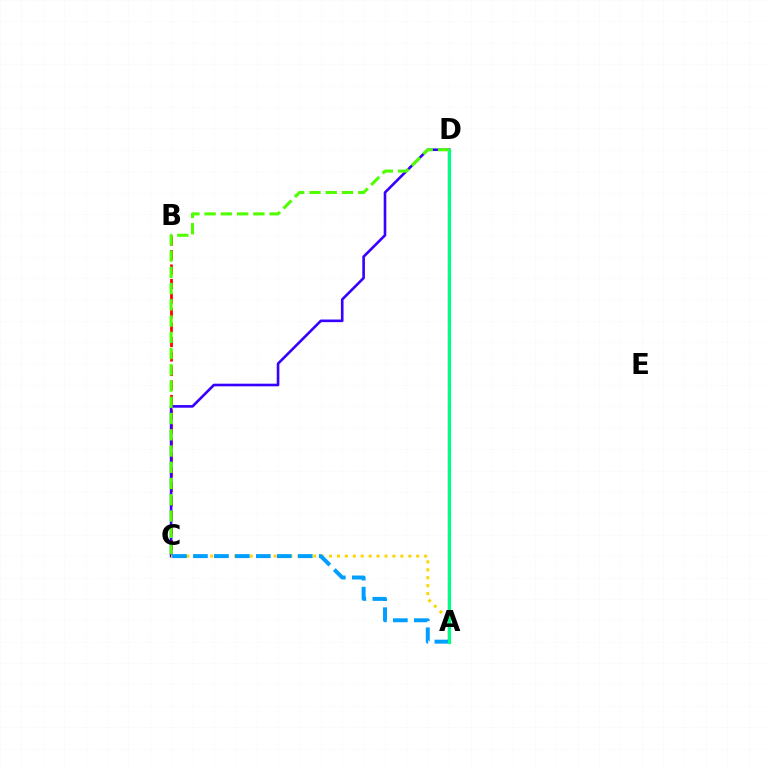{('B', 'C'): [{'color': '#ff0000', 'line_style': 'dashed', 'thickness': 1.97}], ('C', 'D'): [{'color': '#3700ff', 'line_style': 'solid', 'thickness': 1.89}, {'color': '#4fff00', 'line_style': 'dashed', 'thickness': 2.21}], ('A', 'D'): [{'color': '#ff00ed', 'line_style': 'solid', 'thickness': 1.65}, {'color': '#00ff86', 'line_style': 'solid', 'thickness': 2.32}], ('A', 'C'): [{'color': '#ffd500', 'line_style': 'dotted', 'thickness': 2.15}, {'color': '#009eff', 'line_style': 'dashed', 'thickness': 2.85}]}